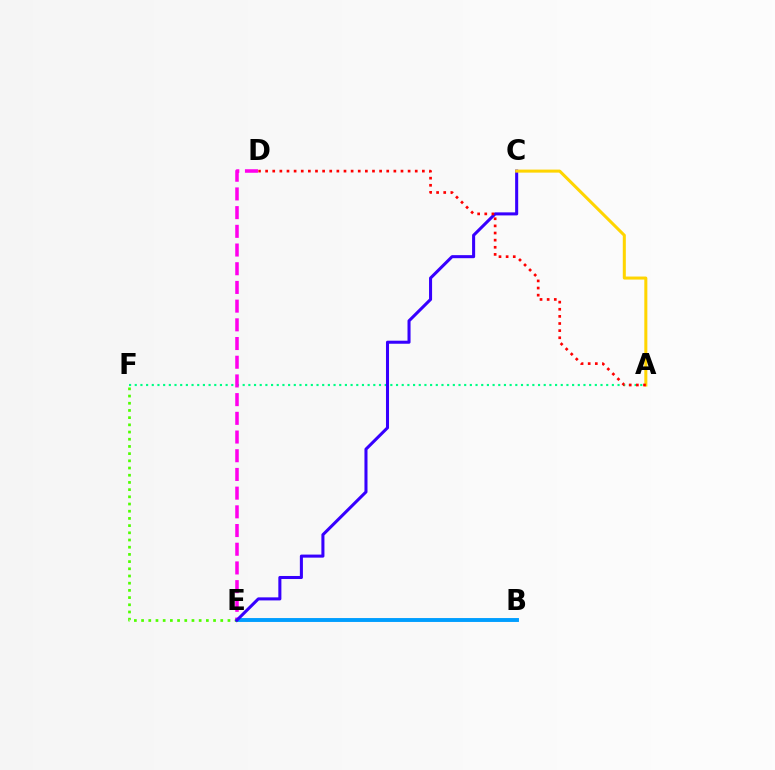{('A', 'F'): [{'color': '#00ff86', 'line_style': 'dotted', 'thickness': 1.54}], ('B', 'E'): [{'color': '#009eff', 'line_style': 'solid', 'thickness': 2.8}], ('D', 'E'): [{'color': '#ff00ed', 'line_style': 'dashed', 'thickness': 2.54}], ('E', 'F'): [{'color': '#4fff00', 'line_style': 'dotted', 'thickness': 1.96}], ('C', 'E'): [{'color': '#3700ff', 'line_style': 'solid', 'thickness': 2.2}], ('A', 'C'): [{'color': '#ffd500', 'line_style': 'solid', 'thickness': 2.18}], ('A', 'D'): [{'color': '#ff0000', 'line_style': 'dotted', 'thickness': 1.94}]}